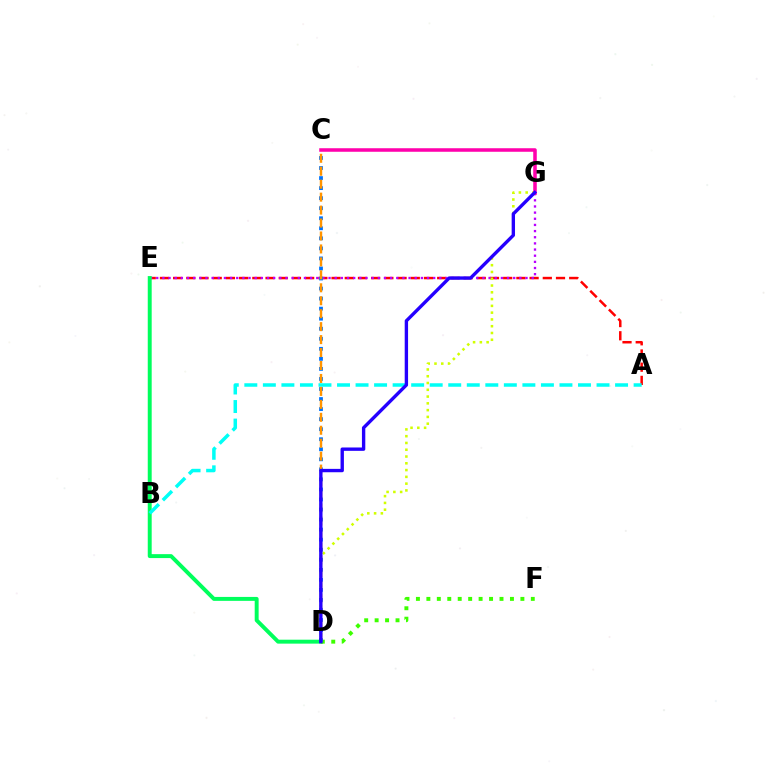{('A', 'E'): [{'color': '#ff0000', 'line_style': 'dashed', 'thickness': 1.79}], ('E', 'G'): [{'color': '#b900ff', 'line_style': 'dotted', 'thickness': 1.67}], ('D', 'E'): [{'color': '#00ff5c', 'line_style': 'solid', 'thickness': 2.83}], ('D', 'G'): [{'color': '#d1ff00', 'line_style': 'dotted', 'thickness': 1.84}, {'color': '#2500ff', 'line_style': 'solid', 'thickness': 2.42}], ('D', 'F'): [{'color': '#3dff00', 'line_style': 'dotted', 'thickness': 2.84}], ('C', 'D'): [{'color': '#0074ff', 'line_style': 'dotted', 'thickness': 2.73}, {'color': '#ff9400', 'line_style': 'dashed', 'thickness': 1.76}], ('A', 'B'): [{'color': '#00fff6', 'line_style': 'dashed', 'thickness': 2.52}], ('C', 'G'): [{'color': '#ff00ac', 'line_style': 'solid', 'thickness': 2.55}]}